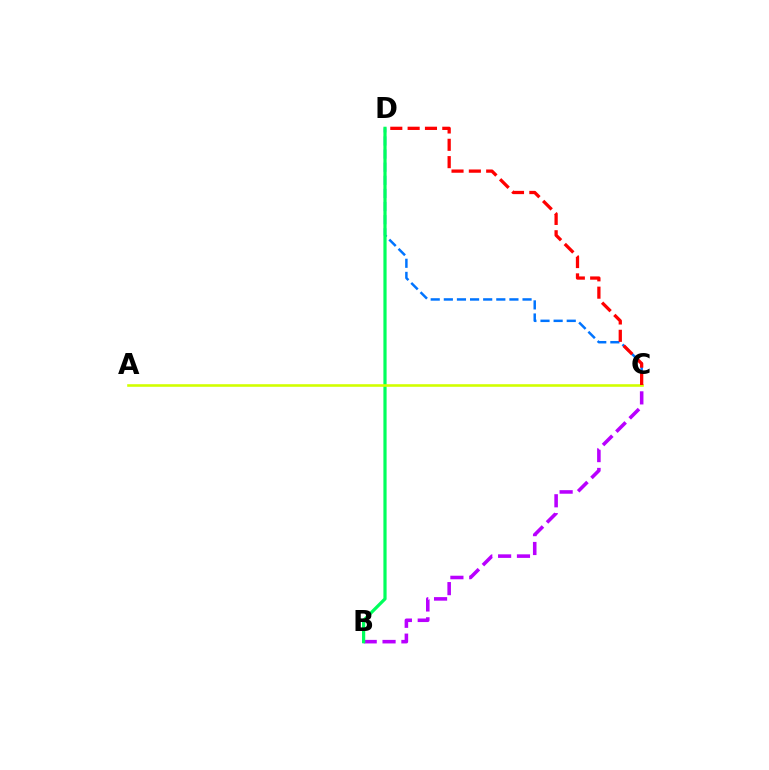{('C', 'D'): [{'color': '#0074ff', 'line_style': 'dashed', 'thickness': 1.78}, {'color': '#ff0000', 'line_style': 'dashed', 'thickness': 2.35}], ('B', 'C'): [{'color': '#b900ff', 'line_style': 'dashed', 'thickness': 2.56}], ('B', 'D'): [{'color': '#00ff5c', 'line_style': 'solid', 'thickness': 2.31}], ('A', 'C'): [{'color': '#d1ff00', 'line_style': 'solid', 'thickness': 1.87}]}